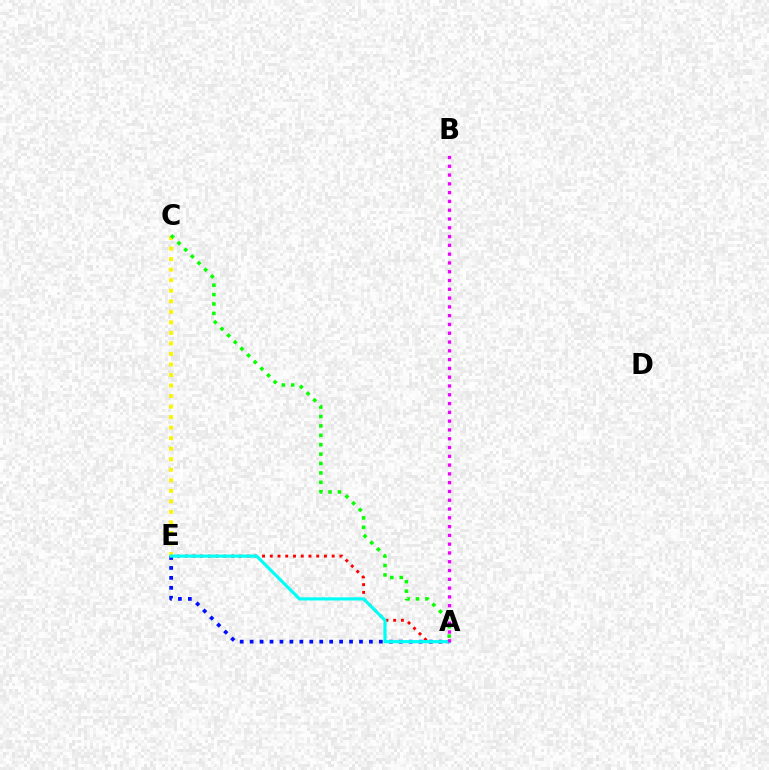{('C', 'E'): [{'color': '#fcf500', 'line_style': 'dotted', 'thickness': 2.86}], ('A', 'C'): [{'color': '#08ff00', 'line_style': 'dotted', 'thickness': 2.56}], ('A', 'E'): [{'color': '#0010ff', 'line_style': 'dotted', 'thickness': 2.7}, {'color': '#ff0000', 'line_style': 'dotted', 'thickness': 2.1}, {'color': '#00fff6', 'line_style': 'solid', 'thickness': 2.28}], ('A', 'B'): [{'color': '#ee00ff', 'line_style': 'dotted', 'thickness': 2.39}]}